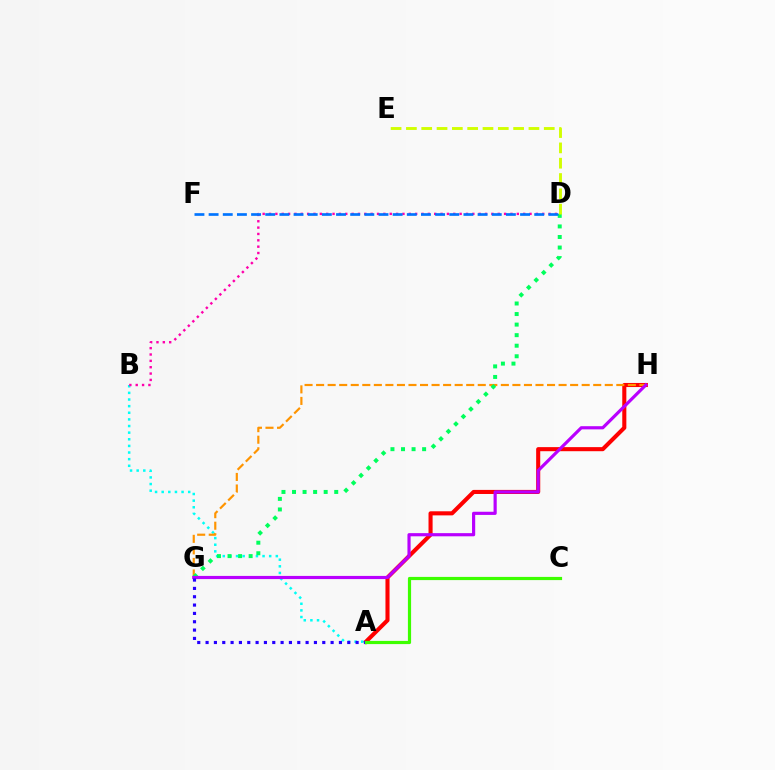{('A', 'H'): [{'color': '#ff0000', 'line_style': 'solid', 'thickness': 2.94}], ('A', 'B'): [{'color': '#00fff6', 'line_style': 'dotted', 'thickness': 1.8}], ('G', 'H'): [{'color': '#ff9400', 'line_style': 'dashed', 'thickness': 1.57}, {'color': '#b900ff', 'line_style': 'solid', 'thickness': 2.28}], ('D', 'G'): [{'color': '#00ff5c', 'line_style': 'dotted', 'thickness': 2.87}], ('B', 'D'): [{'color': '#ff00ac', 'line_style': 'dotted', 'thickness': 1.73}], ('D', 'E'): [{'color': '#d1ff00', 'line_style': 'dashed', 'thickness': 2.08}], ('A', 'G'): [{'color': '#2500ff', 'line_style': 'dotted', 'thickness': 2.26}], ('D', 'F'): [{'color': '#0074ff', 'line_style': 'dashed', 'thickness': 1.92}], ('A', 'C'): [{'color': '#3dff00', 'line_style': 'solid', 'thickness': 2.3}]}